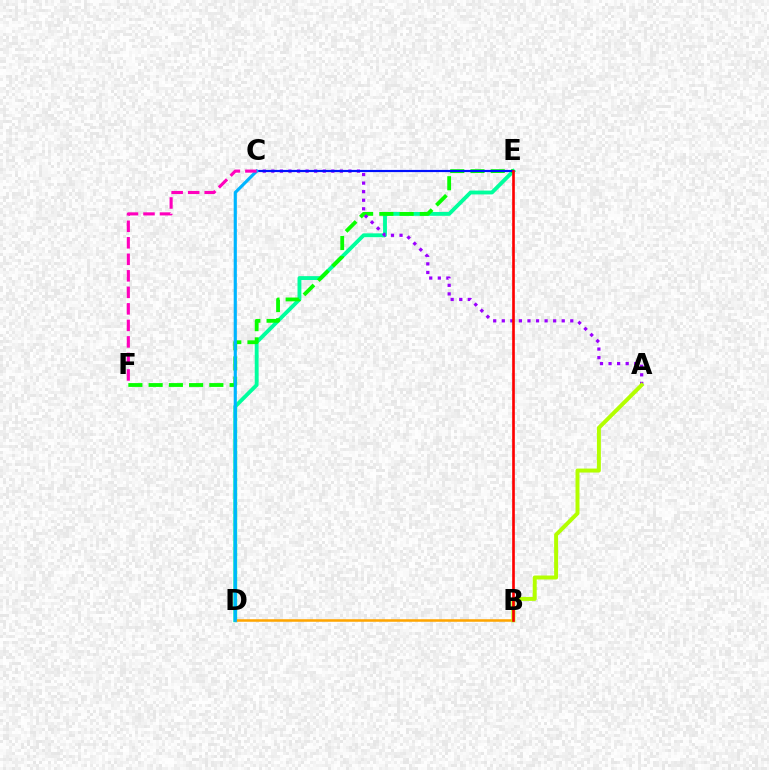{('D', 'E'): [{'color': '#00ff9d', 'line_style': 'solid', 'thickness': 2.78}], ('E', 'F'): [{'color': '#08ff00', 'line_style': 'dashed', 'thickness': 2.75}], ('A', 'C'): [{'color': '#9b00ff', 'line_style': 'dotted', 'thickness': 2.33}], ('B', 'D'): [{'color': '#ffa500', 'line_style': 'solid', 'thickness': 1.83}], ('C', 'E'): [{'color': '#0010ff', 'line_style': 'solid', 'thickness': 1.57}], ('C', 'D'): [{'color': '#00b5ff', 'line_style': 'solid', 'thickness': 2.27}], ('A', 'B'): [{'color': '#b3ff00', 'line_style': 'solid', 'thickness': 2.85}], ('B', 'E'): [{'color': '#ff0000', 'line_style': 'solid', 'thickness': 1.91}], ('C', 'F'): [{'color': '#ff00bd', 'line_style': 'dashed', 'thickness': 2.24}]}